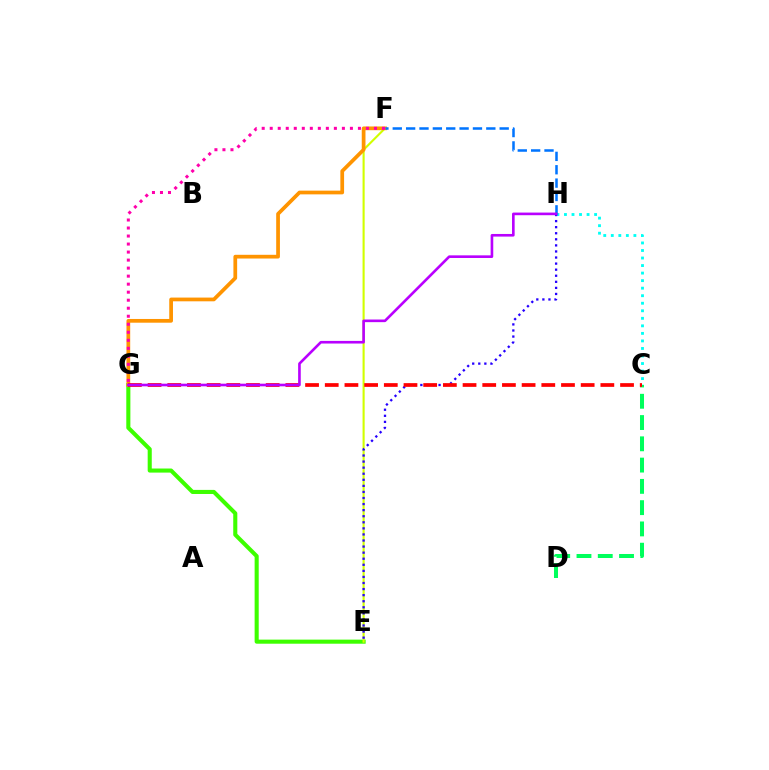{('E', 'G'): [{'color': '#3dff00', 'line_style': 'solid', 'thickness': 2.94}], ('E', 'F'): [{'color': '#d1ff00', 'line_style': 'solid', 'thickness': 1.52}], ('F', 'G'): [{'color': '#ff9400', 'line_style': 'solid', 'thickness': 2.68}, {'color': '#ff00ac', 'line_style': 'dotted', 'thickness': 2.18}], ('C', 'H'): [{'color': '#00fff6', 'line_style': 'dotted', 'thickness': 2.05}], ('C', 'D'): [{'color': '#00ff5c', 'line_style': 'dashed', 'thickness': 2.89}], ('E', 'H'): [{'color': '#2500ff', 'line_style': 'dotted', 'thickness': 1.65}], ('C', 'G'): [{'color': '#ff0000', 'line_style': 'dashed', 'thickness': 2.67}], ('F', 'H'): [{'color': '#0074ff', 'line_style': 'dashed', 'thickness': 1.82}], ('G', 'H'): [{'color': '#b900ff', 'line_style': 'solid', 'thickness': 1.89}]}